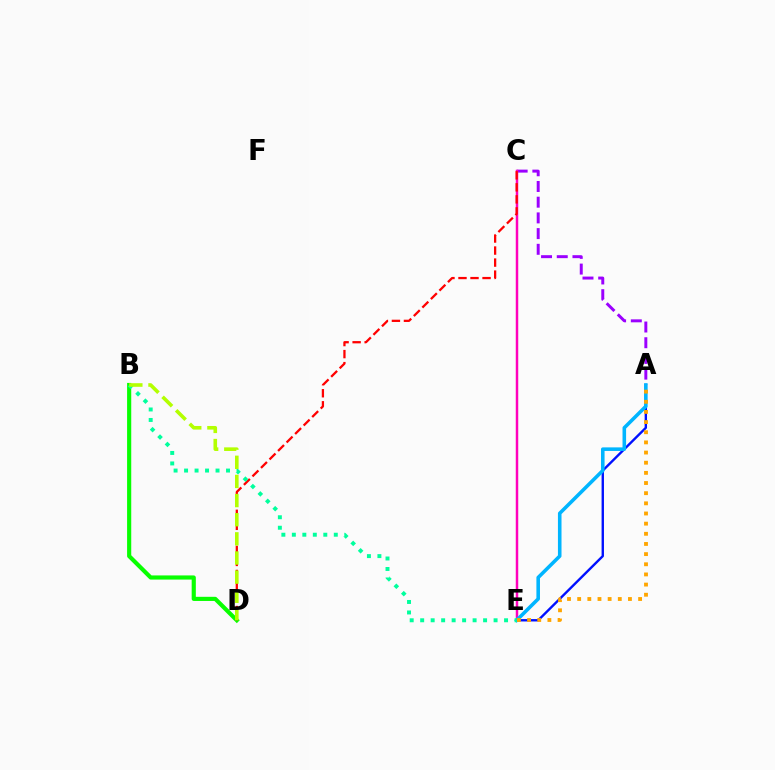{('A', 'C'): [{'color': '#9b00ff', 'line_style': 'dashed', 'thickness': 2.13}], ('C', 'E'): [{'color': '#ff00bd', 'line_style': 'solid', 'thickness': 1.78}], ('A', 'E'): [{'color': '#0010ff', 'line_style': 'solid', 'thickness': 1.72}, {'color': '#00b5ff', 'line_style': 'solid', 'thickness': 2.57}, {'color': '#ffa500', 'line_style': 'dotted', 'thickness': 2.76}], ('B', 'D'): [{'color': '#08ff00', 'line_style': 'solid', 'thickness': 2.98}, {'color': '#b3ff00', 'line_style': 'dashed', 'thickness': 2.6}], ('C', 'D'): [{'color': '#ff0000', 'line_style': 'dashed', 'thickness': 1.63}], ('B', 'E'): [{'color': '#00ff9d', 'line_style': 'dotted', 'thickness': 2.85}]}